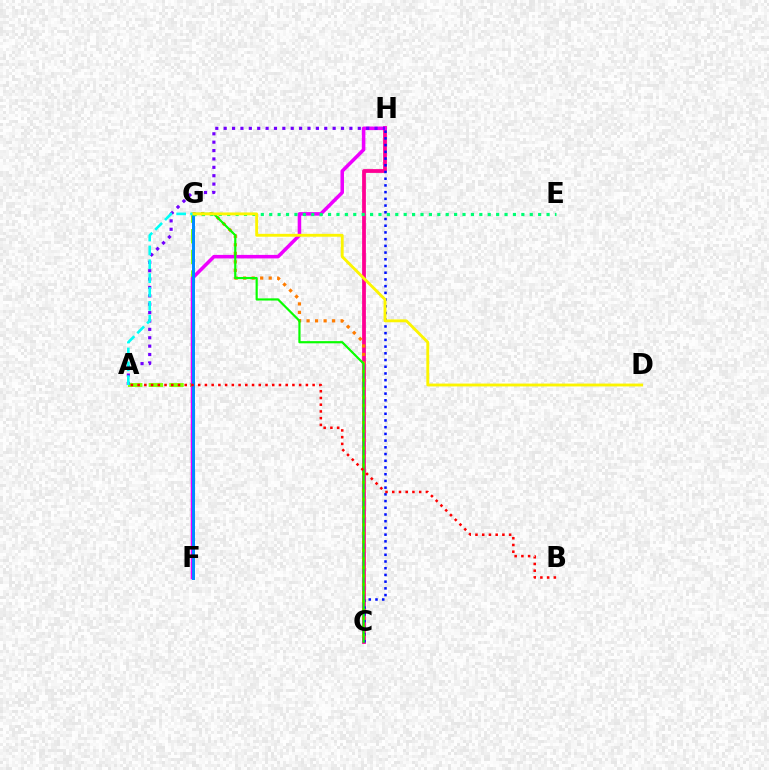{('A', 'G'): [{'color': '#84ff00', 'line_style': 'dashed', 'thickness': 2.81}, {'color': '#00fff6', 'line_style': 'dashed', 'thickness': 1.88}], ('C', 'H'): [{'color': '#ff0094', 'line_style': 'solid', 'thickness': 2.72}, {'color': '#0010ff', 'line_style': 'dotted', 'thickness': 1.82}], ('F', 'H'): [{'color': '#ee00ff', 'line_style': 'solid', 'thickness': 2.55}], ('C', 'G'): [{'color': '#ff7c00', 'line_style': 'dotted', 'thickness': 2.31}, {'color': '#08ff00', 'line_style': 'solid', 'thickness': 1.57}], ('A', 'H'): [{'color': '#7200ff', 'line_style': 'dotted', 'thickness': 2.28}], ('F', 'G'): [{'color': '#008cff', 'line_style': 'solid', 'thickness': 2.16}], ('E', 'G'): [{'color': '#00ff74', 'line_style': 'dotted', 'thickness': 2.28}], ('D', 'G'): [{'color': '#fcf500', 'line_style': 'solid', 'thickness': 2.06}], ('A', 'B'): [{'color': '#ff0000', 'line_style': 'dotted', 'thickness': 1.83}]}